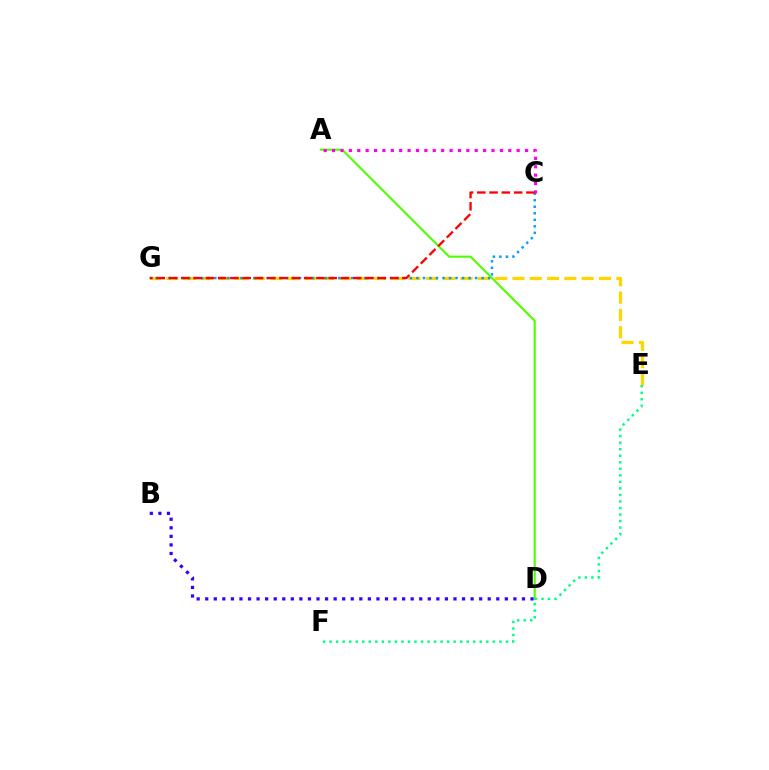{('E', 'G'): [{'color': '#ffd500', 'line_style': 'dashed', 'thickness': 2.35}], ('C', 'G'): [{'color': '#009eff', 'line_style': 'dotted', 'thickness': 1.77}, {'color': '#ff0000', 'line_style': 'dashed', 'thickness': 1.67}], ('A', 'D'): [{'color': '#4fff00', 'line_style': 'solid', 'thickness': 1.52}], ('B', 'D'): [{'color': '#3700ff', 'line_style': 'dotted', 'thickness': 2.33}], ('E', 'F'): [{'color': '#00ff86', 'line_style': 'dotted', 'thickness': 1.77}], ('A', 'C'): [{'color': '#ff00ed', 'line_style': 'dotted', 'thickness': 2.28}]}